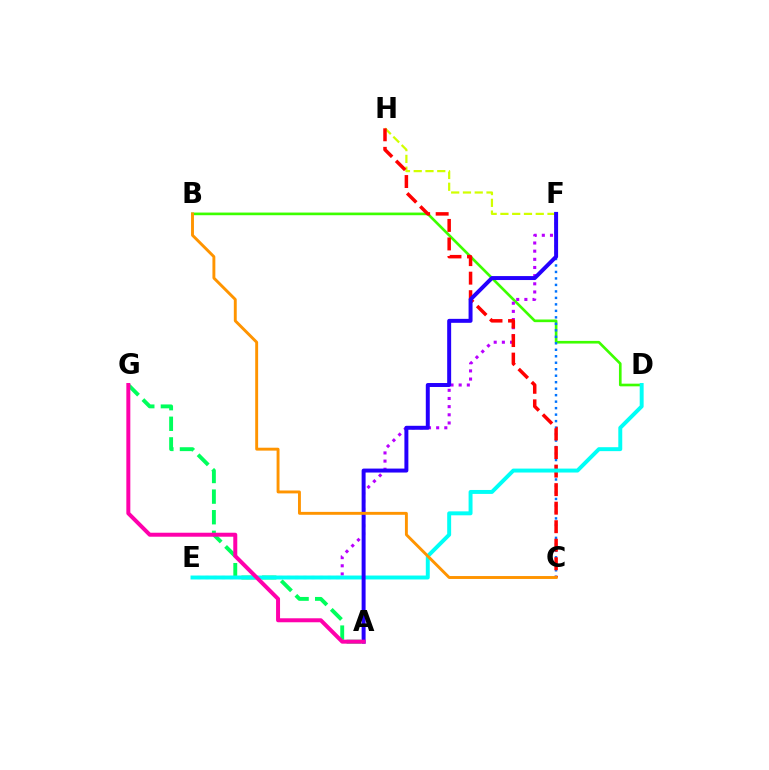{('B', 'D'): [{'color': '#3dff00', 'line_style': 'solid', 'thickness': 1.91}], ('C', 'F'): [{'color': '#0074ff', 'line_style': 'dotted', 'thickness': 1.76}], ('F', 'H'): [{'color': '#d1ff00', 'line_style': 'dashed', 'thickness': 1.6}], ('E', 'F'): [{'color': '#b900ff', 'line_style': 'dotted', 'thickness': 2.22}], ('C', 'H'): [{'color': '#ff0000', 'line_style': 'dashed', 'thickness': 2.52}], ('A', 'G'): [{'color': '#00ff5c', 'line_style': 'dashed', 'thickness': 2.8}, {'color': '#ff00ac', 'line_style': 'solid', 'thickness': 2.87}], ('D', 'E'): [{'color': '#00fff6', 'line_style': 'solid', 'thickness': 2.84}], ('A', 'F'): [{'color': '#2500ff', 'line_style': 'solid', 'thickness': 2.85}], ('B', 'C'): [{'color': '#ff9400', 'line_style': 'solid', 'thickness': 2.09}]}